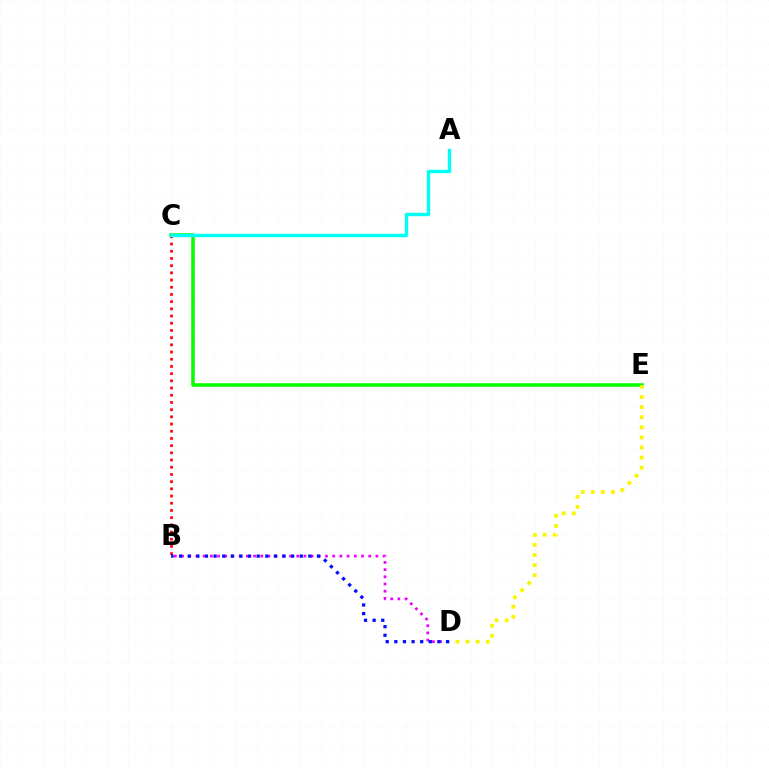{('C', 'E'): [{'color': '#08ff00', 'line_style': 'solid', 'thickness': 2.55}], ('B', 'D'): [{'color': '#ee00ff', 'line_style': 'dotted', 'thickness': 1.96}, {'color': '#0010ff', 'line_style': 'dotted', 'thickness': 2.34}], ('D', 'E'): [{'color': '#fcf500', 'line_style': 'dotted', 'thickness': 2.74}], ('B', 'C'): [{'color': '#ff0000', 'line_style': 'dotted', 'thickness': 1.96}], ('A', 'C'): [{'color': '#00fff6', 'line_style': 'solid', 'thickness': 2.45}]}